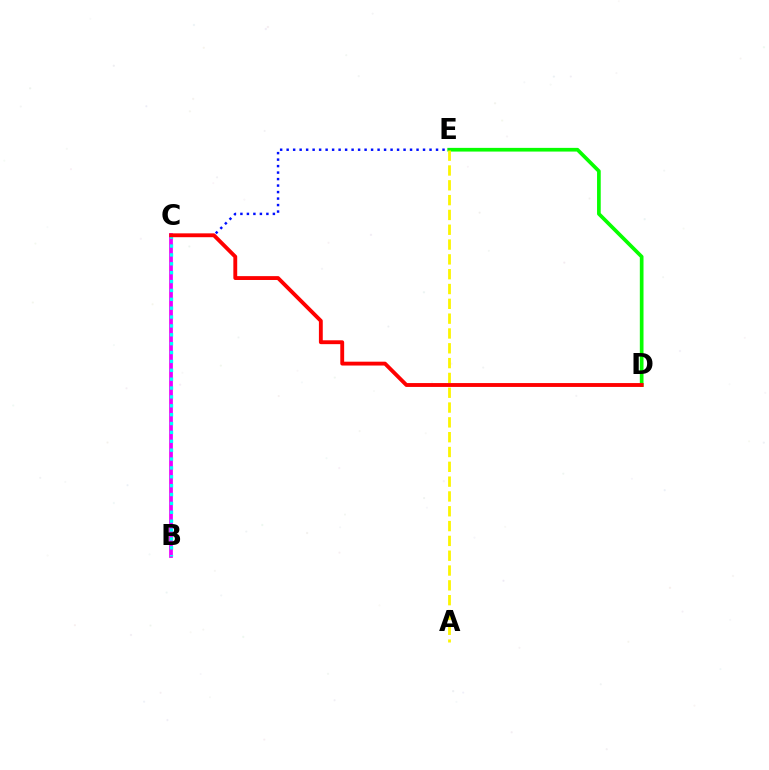{('B', 'C'): [{'color': '#ee00ff', 'line_style': 'solid', 'thickness': 2.7}, {'color': '#00fff6', 'line_style': 'dotted', 'thickness': 2.41}], ('D', 'E'): [{'color': '#08ff00', 'line_style': 'solid', 'thickness': 2.65}], ('C', 'E'): [{'color': '#0010ff', 'line_style': 'dotted', 'thickness': 1.76}], ('A', 'E'): [{'color': '#fcf500', 'line_style': 'dashed', 'thickness': 2.01}], ('C', 'D'): [{'color': '#ff0000', 'line_style': 'solid', 'thickness': 2.78}]}